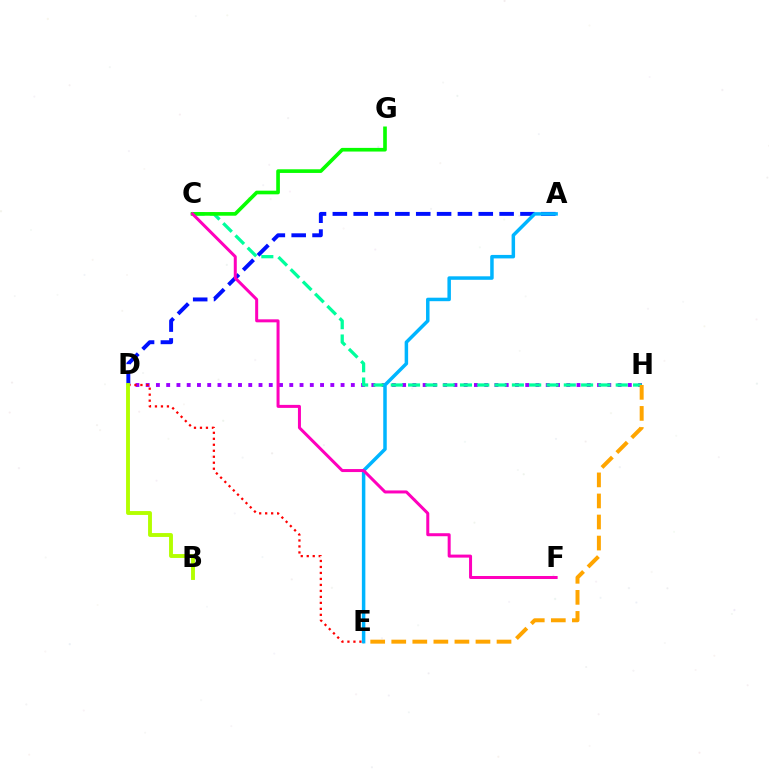{('D', 'H'): [{'color': '#9b00ff', 'line_style': 'dotted', 'thickness': 2.79}], ('C', 'H'): [{'color': '#00ff9d', 'line_style': 'dashed', 'thickness': 2.35}], ('A', 'D'): [{'color': '#0010ff', 'line_style': 'dashed', 'thickness': 2.83}], ('E', 'H'): [{'color': '#ffa500', 'line_style': 'dashed', 'thickness': 2.86}], ('A', 'E'): [{'color': '#00b5ff', 'line_style': 'solid', 'thickness': 2.51}], ('C', 'G'): [{'color': '#08ff00', 'line_style': 'solid', 'thickness': 2.63}], ('D', 'E'): [{'color': '#ff0000', 'line_style': 'dotted', 'thickness': 1.63}], ('B', 'D'): [{'color': '#b3ff00', 'line_style': 'solid', 'thickness': 2.79}], ('C', 'F'): [{'color': '#ff00bd', 'line_style': 'solid', 'thickness': 2.17}]}